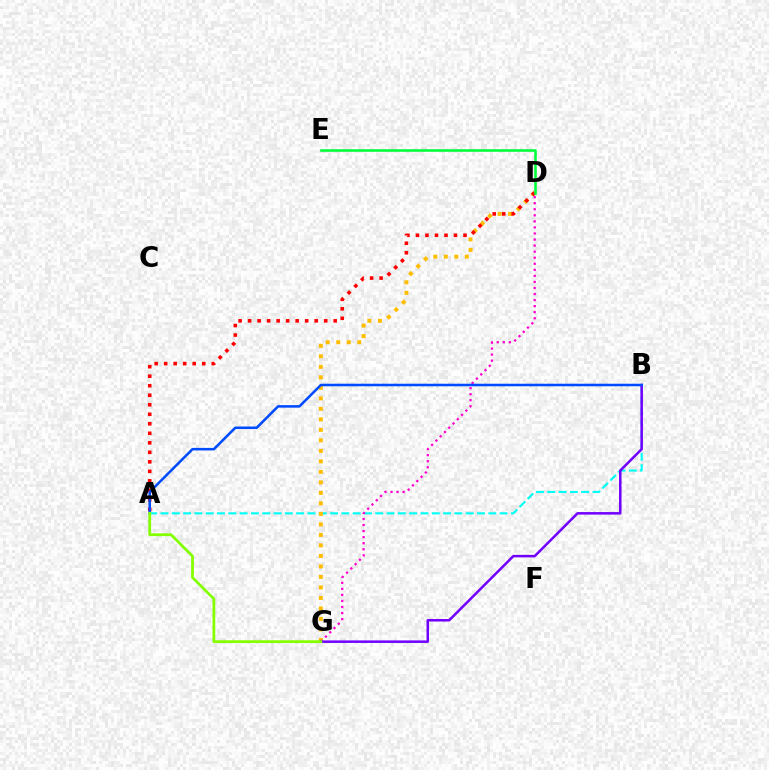{('A', 'B'): [{'color': '#00fff6', 'line_style': 'dashed', 'thickness': 1.54}, {'color': '#004bff', 'line_style': 'solid', 'thickness': 1.83}], ('D', 'G'): [{'color': '#ffbd00', 'line_style': 'dotted', 'thickness': 2.85}, {'color': '#ff00cf', 'line_style': 'dotted', 'thickness': 1.65}], ('A', 'D'): [{'color': '#ff0000', 'line_style': 'dotted', 'thickness': 2.59}], ('B', 'G'): [{'color': '#7200ff', 'line_style': 'solid', 'thickness': 1.81}], ('D', 'E'): [{'color': '#00ff39', 'line_style': 'solid', 'thickness': 1.86}], ('A', 'G'): [{'color': '#84ff00', 'line_style': 'solid', 'thickness': 2.0}]}